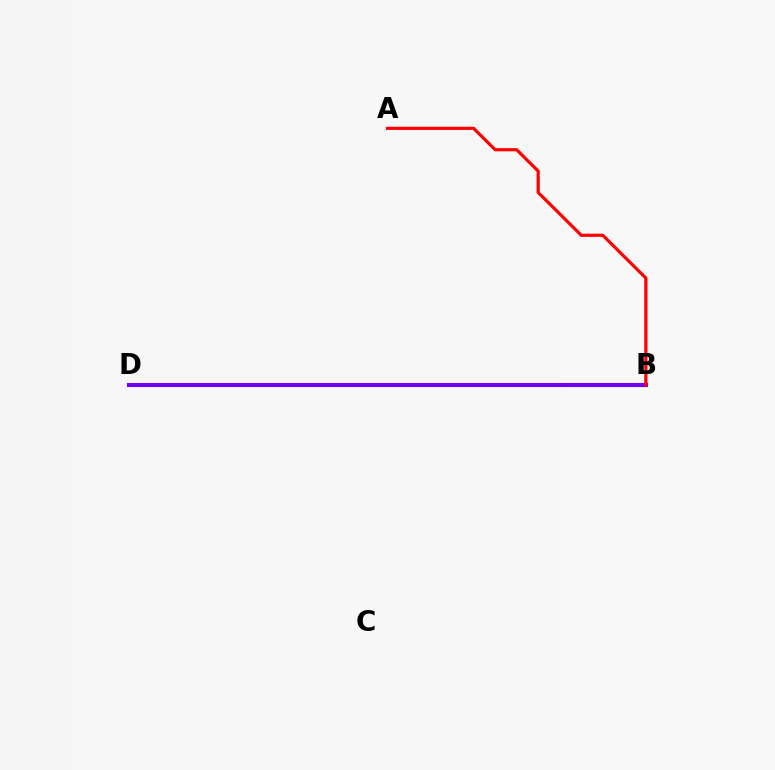{('B', 'D'): [{'color': '#00fff6', 'line_style': 'dashed', 'thickness': 1.65}, {'color': '#84ff00', 'line_style': 'solid', 'thickness': 1.53}, {'color': '#7200ff', 'line_style': 'solid', 'thickness': 2.94}], ('A', 'B'): [{'color': '#ff0000', 'line_style': 'solid', 'thickness': 2.29}]}